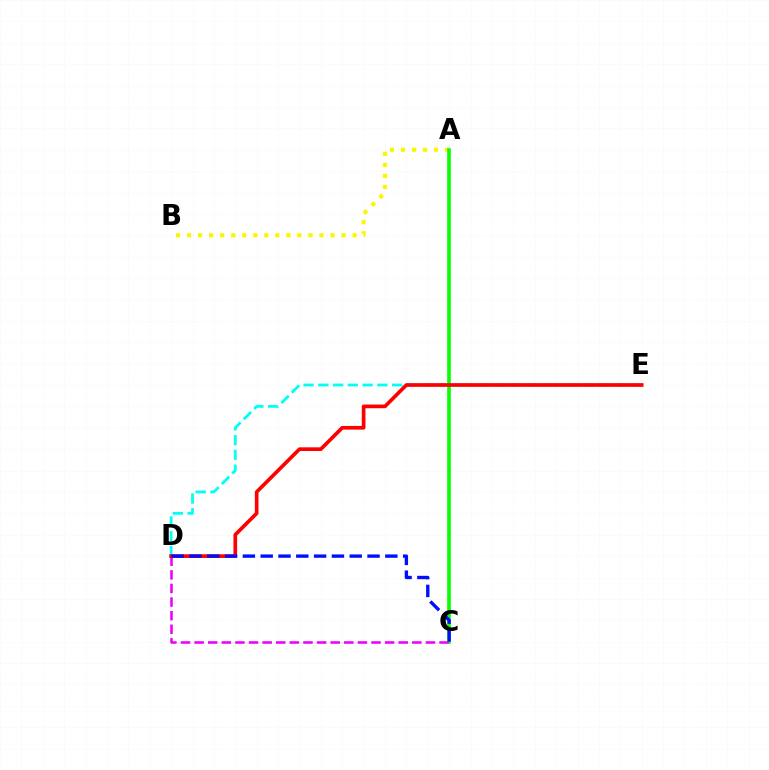{('A', 'B'): [{'color': '#fcf500', 'line_style': 'dotted', 'thickness': 3.0}], ('A', 'C'): [{'color': '#08ff00', 'line_style': 'solid', 'thickness': 2.61}], ('C', 'D'): [{'color': '#ee00ff', 'line_style': 'dashed', 'thickness': 1.85}, {'color': '#0010ff', 'line_style': 'dashed', 'thickness': 2.42}], ('D', 'E'): [{'color': '#00fff6', 'line_style': 'dashed', 'thickness': 2.01}, {'color': '#ff0000', 'line_style': 'solid', 'thickness': 2.65}]}